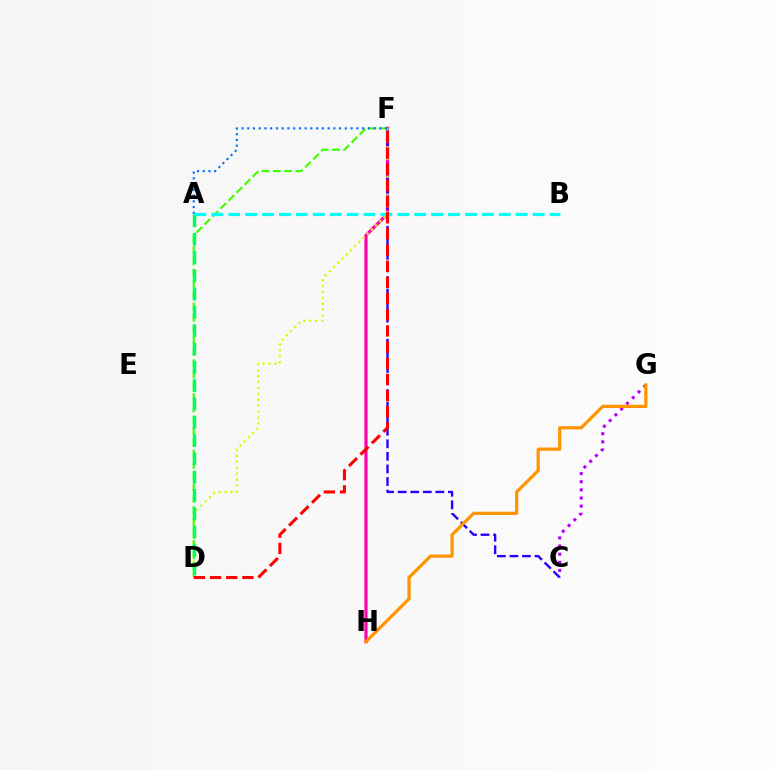{('F', 'H'): [{'color': '#ff00ac', 'line_style': 'solid', 'thickness': 2.28}], ('C', 'F'): [{'color': '#2500ff', 'line_style': 'dashed', 'thickness': 1.71}], ('C', 'G'): [{'color': '#b900ff', 'line_style': 'dotted', 'thickness': 2.21}], ('G', 'H'): [{'color': '#ff9400', 'line_style': 'solid', 'thickness': 2.32}], ('D', 'F'): [{'color': '#d1ff00', 'line_style': 'dotted', 'thickness': 1.61}, {'color': '#3dff00', 'line_style': 'dashed', 'thickness': 1.54}, {'color': '#ff0000', 'line_style': 'dashed', 'thickness': 2.2}], ('A', 'D'): [{'color': '#00ff5c', 'line_style': 'dashed', 'thickness': 2.49}], ('A', 'F'): [{'color': '#0074ff', 'line_style': 'dotted', 'thickness': 1.56}], ('A', 'B'): [{'color': '#00fff6', 'line_style': 'dashed', 'thickness': 2.3}]}